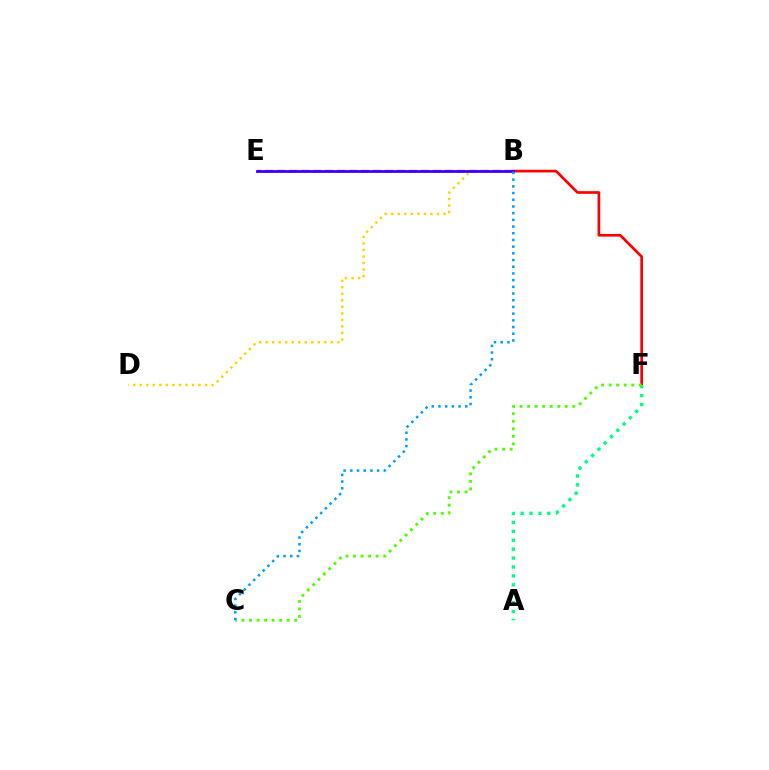{('B', 'D'): [{'color': '#ffd500', 'line_style': 'dotted', 'thickness': 1.77}], ('B', 'F'): [{'color': '#ff0000', 'line_style': 'solid', 'thickness': 1.94}], ('A', 'F'): [{'color': '#00ff86', 'line_style': 'dotted', 'thickness': 2.42}], ('B', 'E'): [{'color': '#ff00ed', 'line_style': 'dashed', 'thickness': 1.63}, {'color': '#3700ff', 'line_style': 'solid', 'thickness': 2.0}], ('C', 'F'): [{'color': '#4fff00', 'line_style': 'dotted', 'thickness': 2.05}], ('B', 'C'): [{'color': '#009eff', 'line_style': 'dotted', 'thickness': 1.82}]}